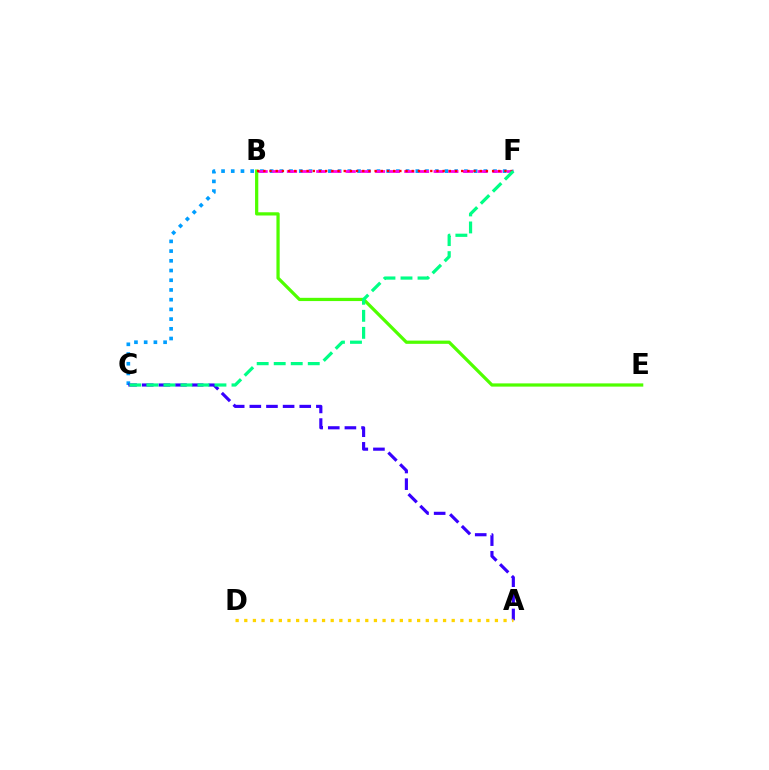{('C', 'F'): [{'color': '#009eff', 'line_style': 'dotted', 'thickness': 2.64}, {'color': '#00ff86', 'line_style': 'dashed', 'thickness': 2.31}], ('B', 'F'): [{'color': '#ff00ed', 'line_style': 'dashed', 'thickness': 1.99}, {'color': '#ff0000', 'line_style': 'dotted', 'thickness': 1.68}], ('B', 'E'): [{'color': '#4fff00', 'line_style': 'solid', 'thickness': 2.33}], ('A', 'C'): [{'color': '#3700ff', 'line_style': 'dashed', 'thickness': 2.26}], ('A', 'D'): [{'color': '#ffd500', 'line_style': 'dotted', 'thickness': 2.35}]}